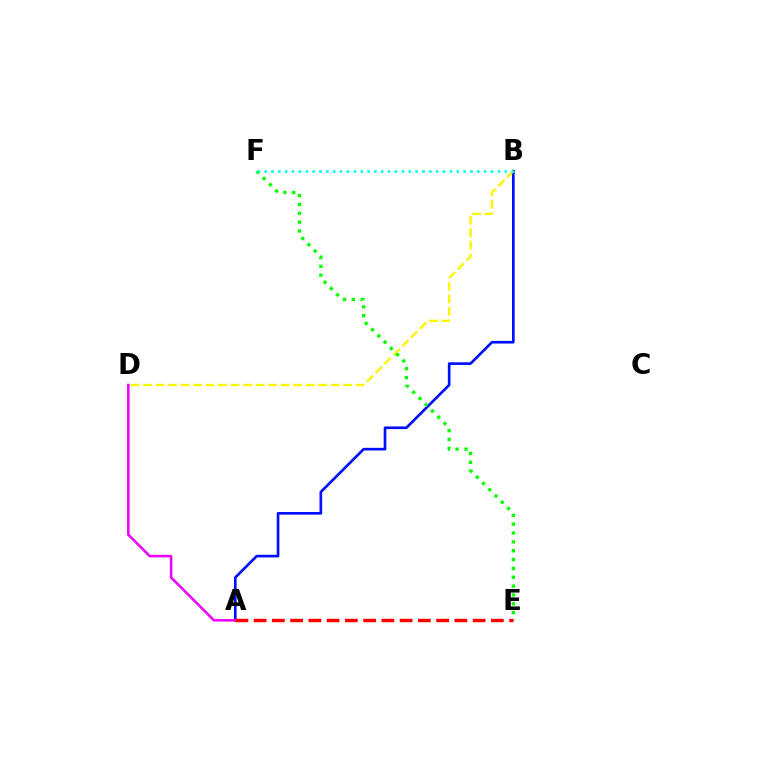{('A', 'B'): [{'color': '#0010ff', 'line_style': 'solid', 'thickness': 1.92}], ('B', 'D'): [{'color': '#fcf500', 'line_style': 'dashed', 'thickness': 1.7}], ('E', 'F'): [{'color': '#08ff00', 'line_style': 'dotted', 'thickness': 2.4}], ('B', 'F'): [{'color': '#00fff6', 'line_style': 'dotted', 'thickness': 1.86}], ('A', 'D'): [{'color': '#ee00ff', 'line_style': 'solid', 'thickness': 1.85}], ('A', 'E'): [{'color': '#ff0000', 'line_style': 'dashed', 'thickness': 2.48}]}